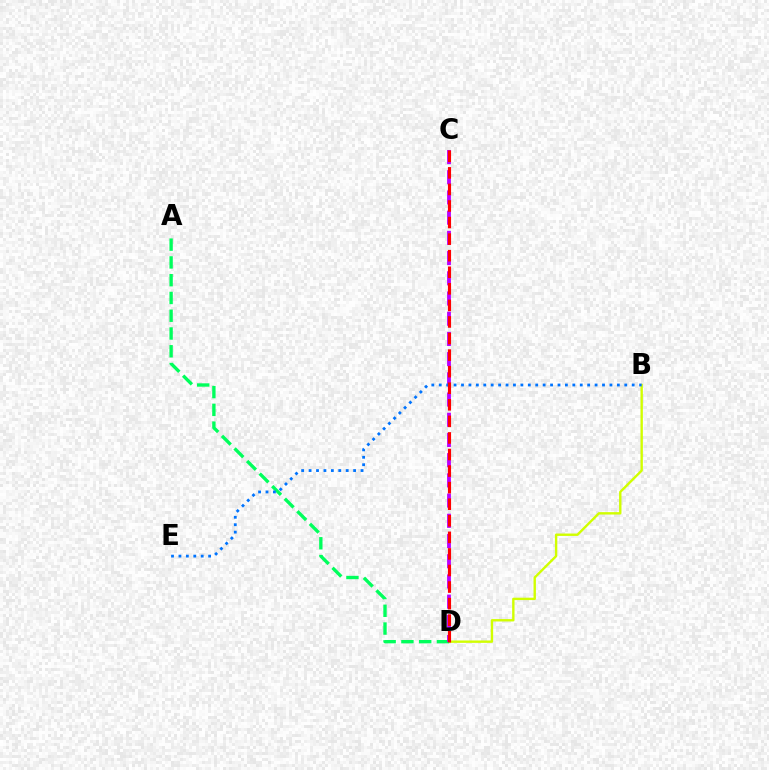{('B', 'D'): [{'color': '#d1ff00', 'line_style': 'solid', 'thickness': 1.72}], ('A', 'D'): [{'color': '#00ff5c', 'line_style': 'dashed', 'thickness': 2.41}], ('C', 'D'): [{'color': '#b900ff', 'line_style': 'dashed', 'thickness': 2.75}, {'color': '#ff0000', 'line_style': 'dashed', 'thickness': 2.25}], ('B', 'E'): [{'color': '#0074ff', 'line_style': 'dotted', 'thickness': 2.02}]}